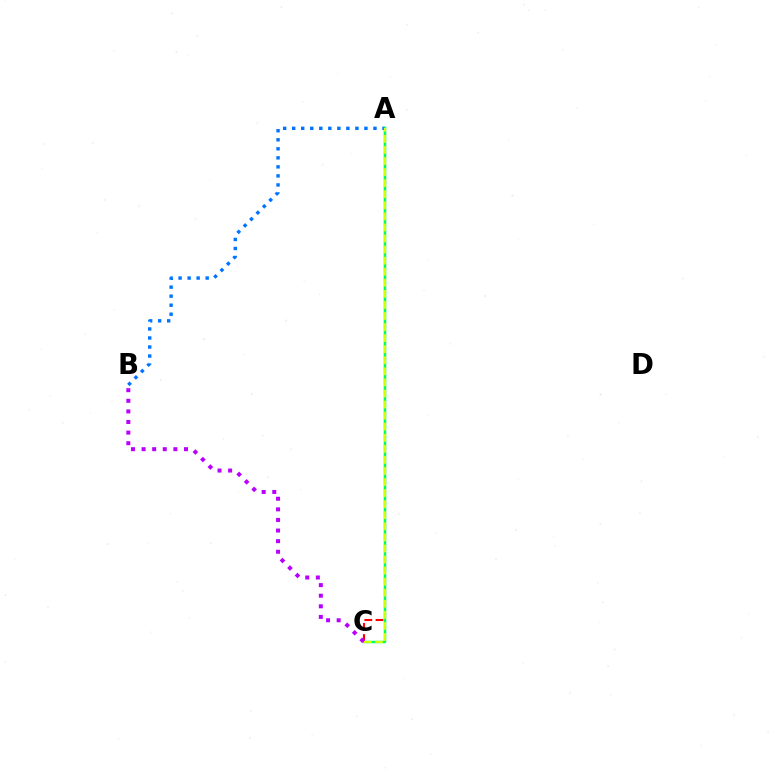{('A', 'B'): [{'color': '#0074ff', 'line_style': 'dotted', 'thickness': 2.45}], ('A', 'C'): [{'color': '#ff0000', 'line_style': 'dashed', 'thickness': 1.52}, {'color': '#00ff5c', 'line_style': 'solid', 'thickness': 1.76}, {'color': '#d1ff00', 'line_style': 'dashed', 'thickness': 1.5}], ('B', 'C'): [{'color': '#b900ff', 'line_style': 'dotted', 'thickness': 2.88}]}